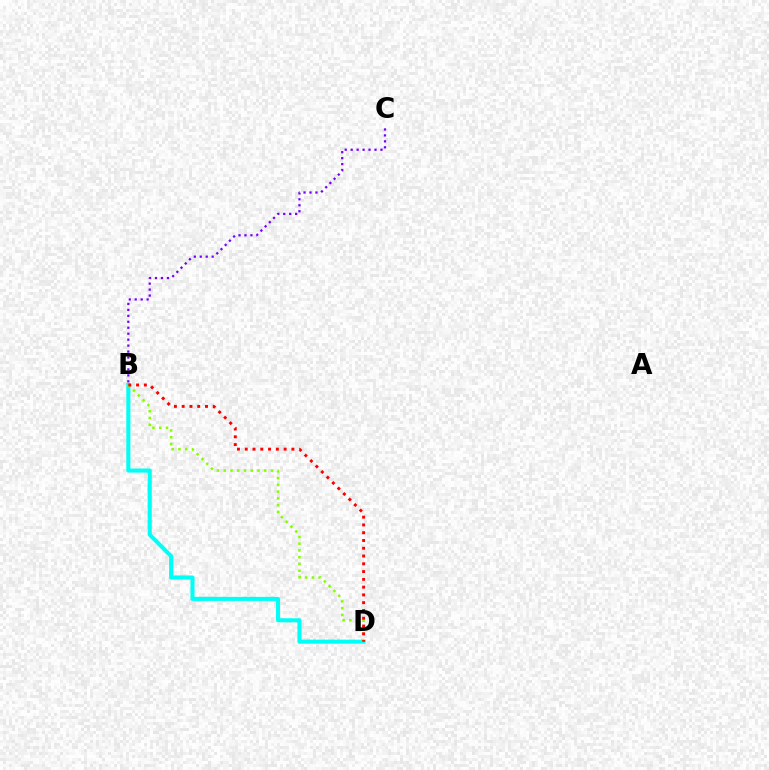{('B', 'C'): [{'color': '#7200ff', 'line_style': 'dotted', 'thickness': 1.62}], ('B', 'D'): [{'color': '#00fff6', 'line_style': 'solid', 'thickness': 2.93}, {'color': '#84ff00', 'line_style': 'dotted', 'thickness': 1.84}, {'color': '#ff0000', 'line_style': 'dotted', 'thickness': 2.11}]}